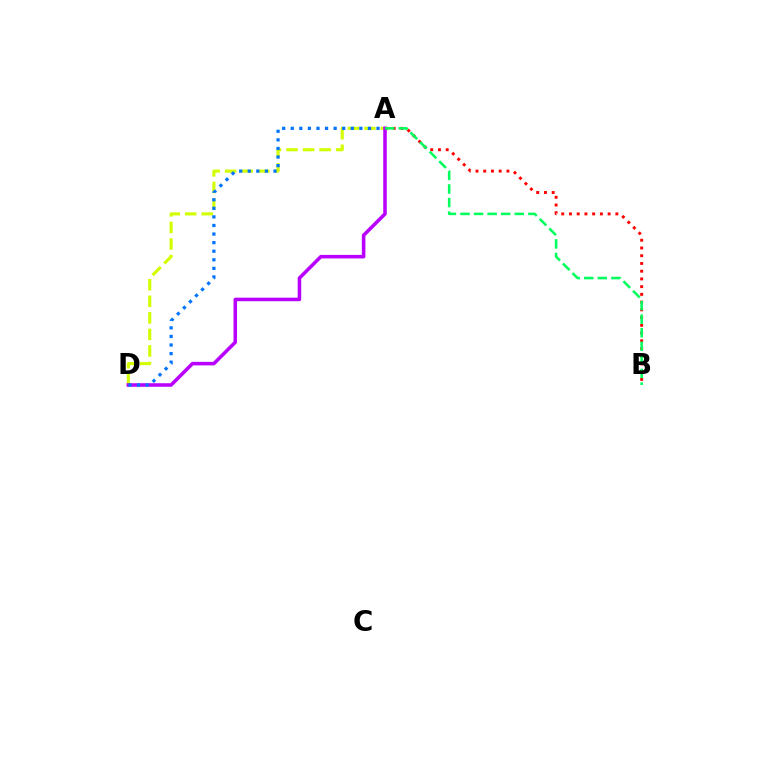{('A', 'D'): [{'color': '#d1ff00', 'line_style': 'dashed', 'thickness': 2.25}, {'color': '#b900ff', 'line_style': 'solid', 'thickness': 2.55}, {'color': '#0074ff', 'line_style': 'dotted', 'thickness': 2.33}], ('A', 'B'): [{'color': '#ff0000', 'line_style': 'dotted', 'thickness': 2.1}, {'color': '#00ff5c', 'line_style': 'dashed', 'thickness': 1.84}]}